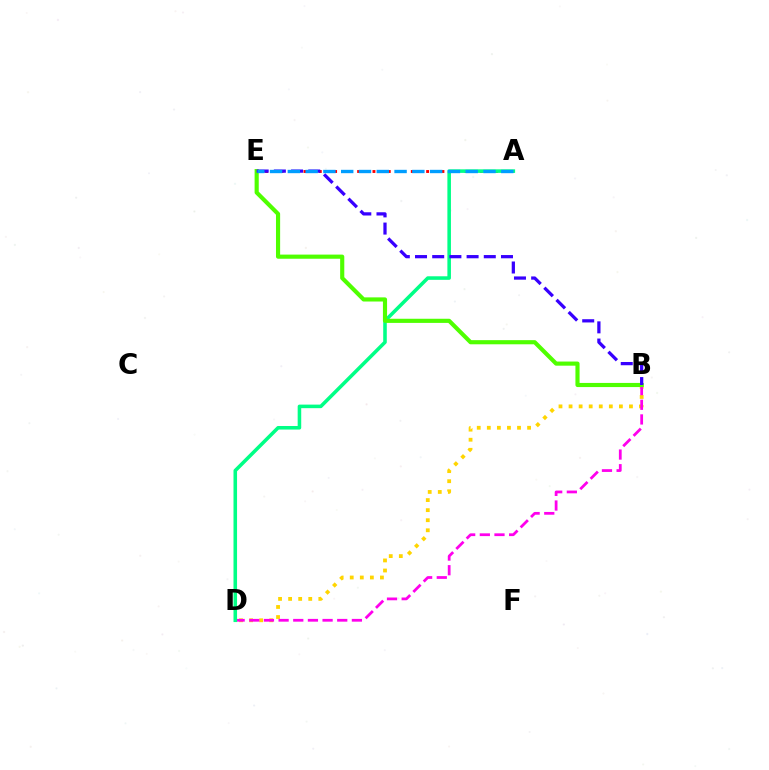{('B', 'D'): [{'color': '#ffd500', 'line_style': 'dotted', 'thickness': 2.74}, {'color': '#ff00ed', 'line_style': 'dashed', 'thickness': 1.99}], ('A', 'E'): [{'color': '#ff0000', 'line_style': 'dotted', 'thickness': 2.08}, {'color': '#009eff', 'line_style': 'dashed', 'thickness': 2.42}], ('A', 'D'): [{'color': '#00ff86', 'line_style': 'solid', 'thickness': 2.56}], ('B', 'E'): [{'color': '#4fff00', 'line_style': 'solid', 'thickness': 2.98}, {'color': '#3700ff', 'line_style': 'dashed', 'thickness': 2.34}]}